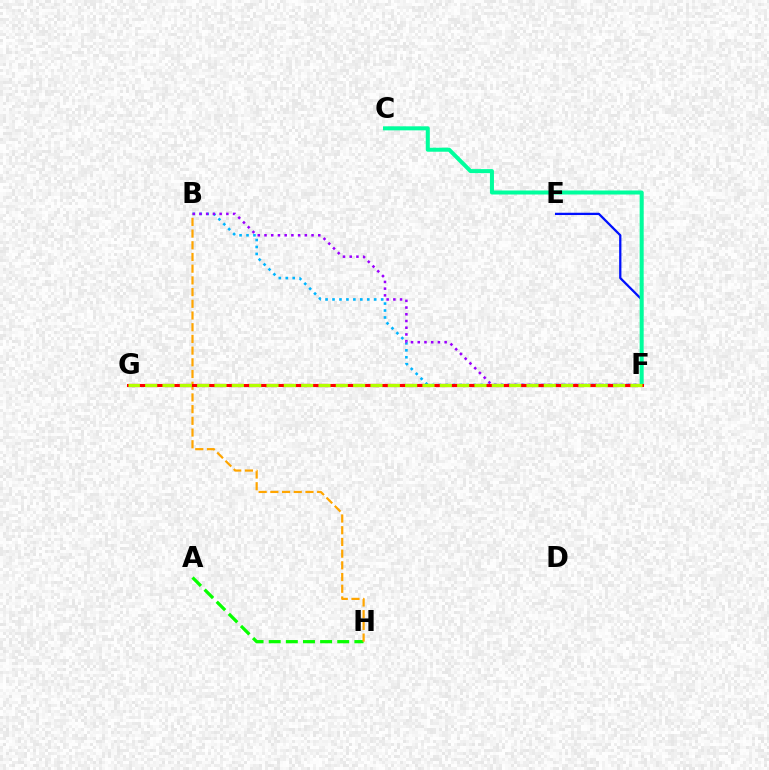{('E', 'F'): [{'color': '#0010ff', 'line_style': 'solid', 'thickness': 1.64}], ('F', 'G'): [{'color': '#ff00bd', 'line_style': 'dashed', 'thickness': 2.32}, {'color': '#ff0000', 'line_style': 'solid', 'thickness': 2.19}, {'color': '#b3ff00', 'line_style': 'dashed', 'thickness': 2.35}], ('C', 'F'): [{'color': '#00ff9d', 'line_style': 'solid', 'thickness': 2.89}], ('B', 'F'): [{'color': '#00b5ff', 'line_style': 'dotted', 'thickness': 1.89}, {'color': '#9b00ff', 'line_style': 'dotted', 'thickness': 1.83}], ('A', 'H'): [{'color': '#08ff00', 'line_style': 'dashed', 'thickness': 2.33}], ('B', 'H'): [{'color': '#ffa500', 'line_style': 'dashed', 'thickness': 1.59}]}